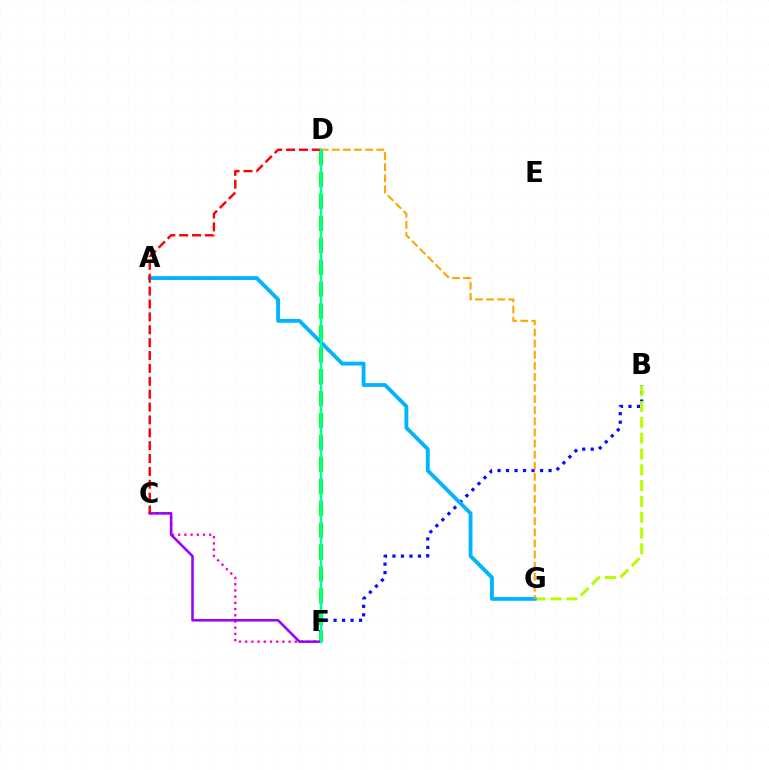{('B', 'F'): [{'color': '#0010ff', 'line_style': 'dotted', 'thickness': 2.31}], ('C', 'F'): [{'color': '#ff00bd', 'line_style': 'dotted', 'thickness': 1.69}, {'color': '#9b00ff', 'line_style': 'solid', 'thickness': 1.83}], ('B', 'G'): [{'color': '#b3ff00', 'line_style': 'dashed', 'thickness': 2.15}], ('D', 'F'): [{'color': '#08ff00', 'line_style': 'dashed', 'thickness': 2.98}, {'color': '#00ff9d', 'line_style': 'solid', 'thickness': 1.79}], ('A', 'G'): [{'color': '#00b5ff', 'line_style': 'solid', 'thickness': 2.77}], ('C', 'D'): [{'color': '#ff0000', 'line_style': 'dashed', 'thickness': 1.75}], ('D', 'G'): [{'color': '#ffa500', 'line_style': 'dashed', 'thickness': 1.51}]}